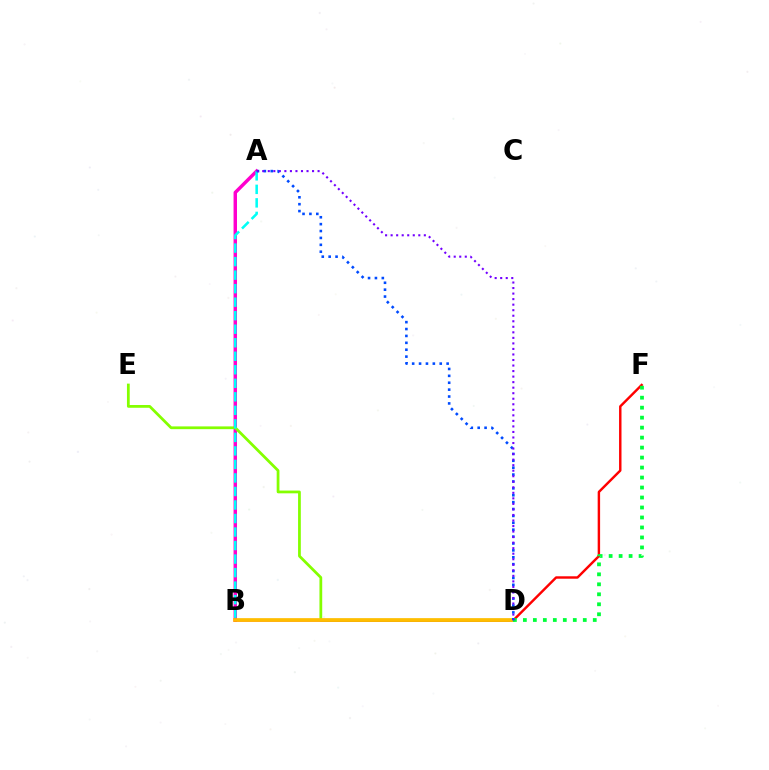{('A', 'B'): [{'color': '#ff00cf', 'line_style': 'solid', 'thickness': 2.48}, {'color': '#00fff6', 'line_style': 'dashed', 'thickness': 1.84}], ('D', 'E'): [{'color': '#84ff00', 'line_style': 'solid', 'thickness': 1.99}], ('B', 'F'): [{'color': '#ff0000', 'line_style': 'solid', 'thickness': 1.75}], ('B', 'D'): [{'color': '#ffbd00', 'line_style': 'solid', 'thickness': 2.66}], ('D', 'F'): [{'color': '#00ff39', 'line_style': 'dotted', 'thickness': 2.71}], ('A', 'D'): [{'color': '#004bff', 'line_style': 'dotted', 'thickness': 1.87}, {'color': '#7200ff', 'line_style': 'dotted', 'thickness': 1.5}]}